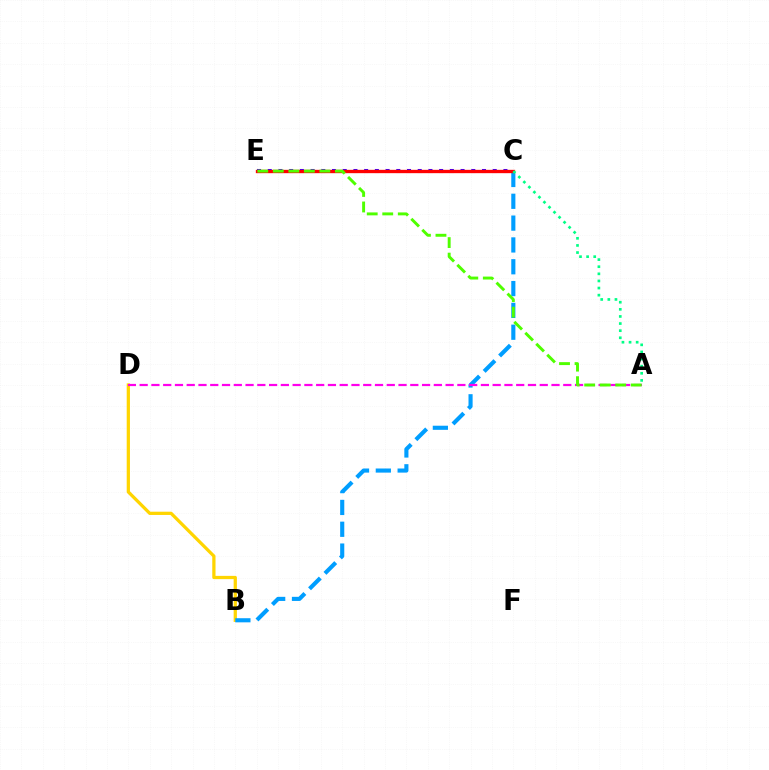{('B', 'D'): [{'color': '#ffd500', 'line_style': 'solid', 'thickness': 2.35}], ('B', 'C'): [{'color': '#009eff', 'line_style': 'dashed', 'thickness': 2.96}], ('C', 'E'): [{'color': '#3700ff', 'line_style': 'dotted', 'thickness': 2.91}, {'color': '#ff0000', 'line_style': 'solid', 'thickness': 2.39}], ('A', 'D'): [{'color': '#ff00ed', 'line_style': 'dashed', 'thickness': 1.6}], ('A', 'C'): [{'color': '#00ff86', 'line_style': 'dotted', 'thickness': 1.93}], ('A', 'E'): [{'color': '#4fff00', 'line_style': 'dashed', 'thickness': 2.11}]}